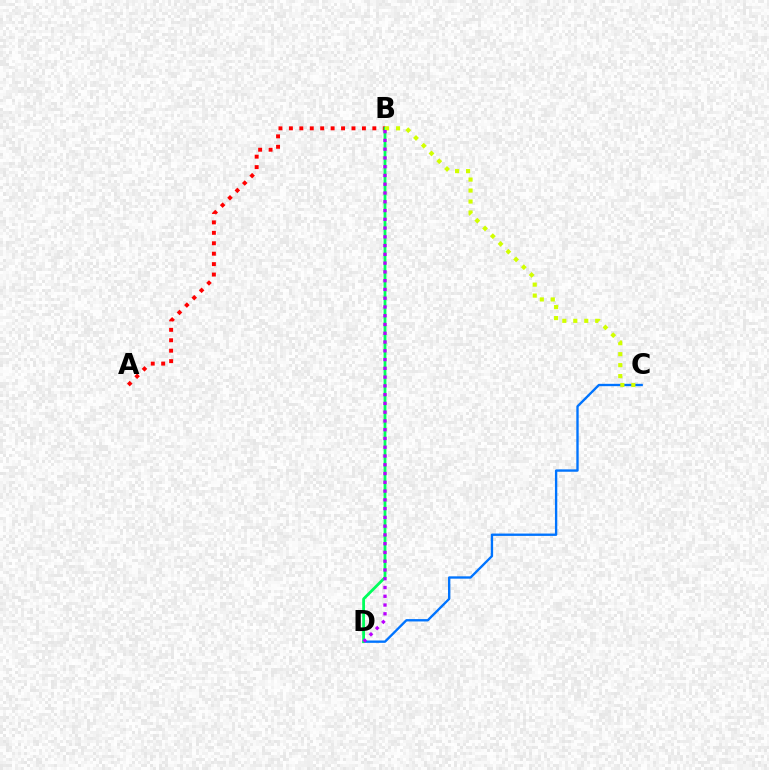{('A', 'B'): [{'color': '#ff0000', 'line_style': 'dotted', 'thickness': 2.83}], ('C', 'D'): [{'color': '#0074ff', 'line_style': 'solid', 'thickness': 1.69}], ('B', 'D'): [{'color': '#00ff5c', 'line_style': 'solid', 'thickness': 2.02}, {'color': '#b900ff', 'line_style': 'dotted', 'thickness': 2.38}], ('B', 'C'): [{'color': '#d1ff00', 'line_style': 'dotted', 'thickness': 2.98}]}